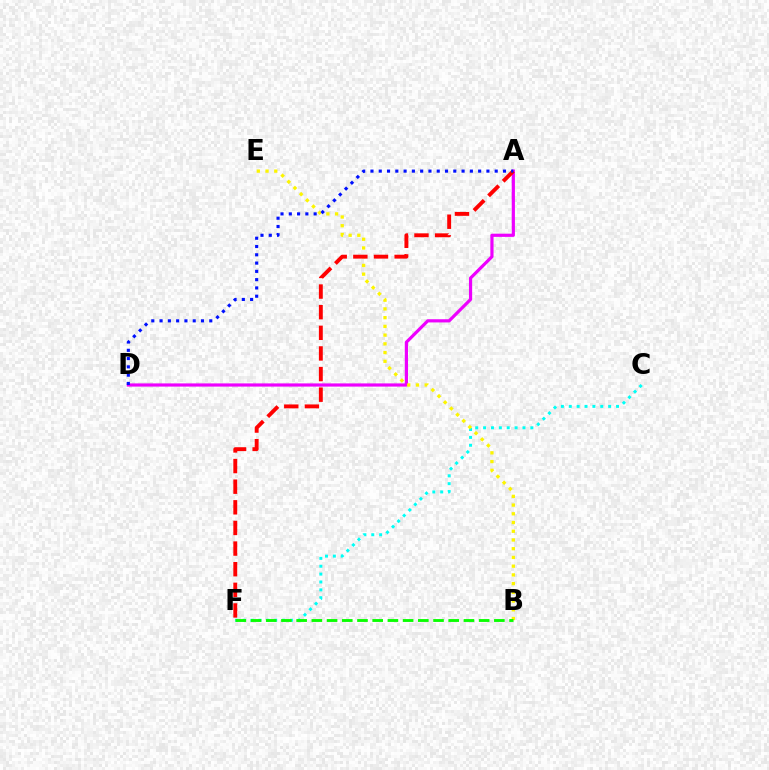{('A', 'D'): [{'color': '#ee00ff', 'line_style': 'solid', 'thickness': 2.3}, {'color': '#0010ff', 'line_style': 'dotted', 'thickness': 2.25}], ('C', 'F'): [{'color': '#00fff6', 'line_style': 'dotted', 'thickness': 2.14}], ('B', 'E'): [{'color': '#fcf500', 'line_style': 'dotted', 'thickness': 2.37}], ('A', 'F'): [{'color': '#ff0000', 'line_style': 'dashed', 'thickness': 2.8}], ('B', 'F'): [{'color': '#08ff00', 'line_style': 'dashed', 'thickness': 2.07}]}